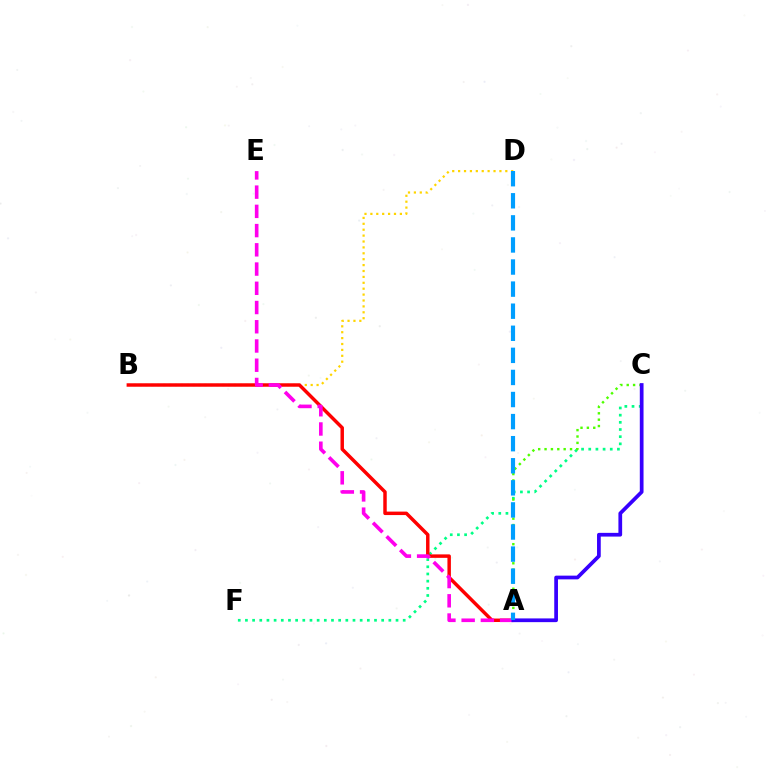{('B', 'D'): [{'color': '#ffd500', 'line_style': 'dotted', 'thickness': 1.6}], ('C', 'F'): [{'color': '#00ff86', 'line_style': 'dotted', 'thickness': 1.95}], ('A', 'C'): [{'color': '#4fff00', 'line_style': 'dotted', 'thickness': 1.73}, {'color': '#3700ff', 'line_style': 'solid', 'thickness': 2.68}], ('A', 'B'): [{'color': '#ff0000', 'line_style': 'solid', 'thickness': 2.49}], ('A', 'E'): [{'color': '#ff00ed', 'line_style': 'dashed', 'thickness': 2.61}], ('A', 'D'): [{'color': '#009eff', 'line_style': 'dashed', 'thickness': 3.0}]}